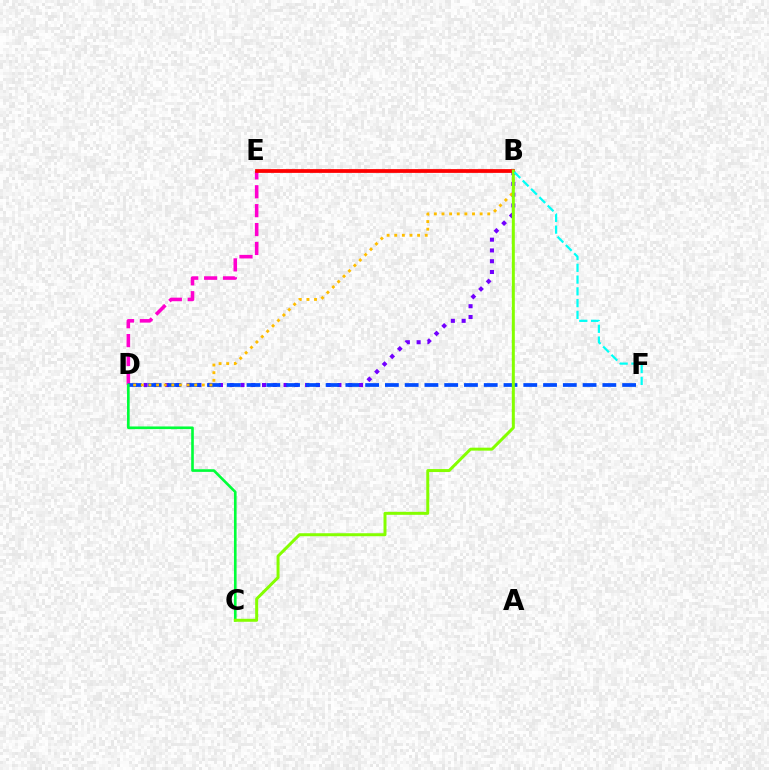{('B', 'D'): [{'color': '#7200ff', 'line_style': 'dotted', 'thickness': 2.93}, {'color': '#ffbd00', 'line_style': 'dotted', 'thickness': 2.07}], ('D', 'E'): [{'color': '#ff00cf', 'line_style': 'dashed', 'thickness': 2.57}], ('D', 'F'): [{'color': '#004bff', 'line_style': 'dashed', 'thickness': 2.69}], ('C', 'D'): [{'color': '#00ff39', 'line_style': 'solid', 'thickness': 1.9}], ('B', 'E'): [{'color': '#ff0000', 'line_style': 'solid', 'thickness': 2.71}], ('B', 'C'): [{'color': '#84ff00', 'line_style': 'solid', 'thickness': 2.15}], ('B', 'F'): [{'color': '#00fff6', 'line_style': 'dashed', 'thickness': 1.6}]}